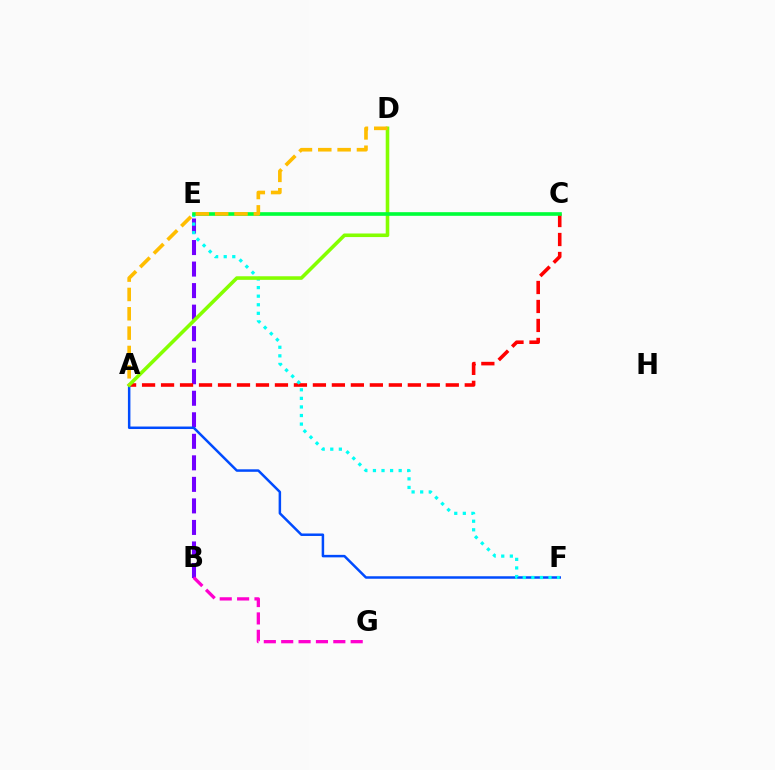{('B', 'E'): [{'color': '#7200ff', 'line_style': 'dashed', 'thickness': 2.92}], ('A', 'C'): [{'color': '#ff0000', 'line_style': 'dashed', 'thickness': 2.58}], ('A', 'F'): [{'color': '#004bff', 'line_style': 'solid', 'thickness': 1.8}], ('E', 'F'): [{'color': '#00fff6', 'line_style': 'dotted', 'thickness': 2.33}], ('B', 'G'): [{'color': '#ff00cf', 'line_style': 'dashed', 'thickness': 2.36}], ('A', 'D'): [{'color': '#84ff00', 'line_style': 'solid', 'thickness': 2.58}, {'color': '#ffbd00', 'line_style': 'dashed', 'thickness': 2.63}], ('C', 'E'): [{'color': '#00ff39', 'line_style': 'solid', 'thickness': 2.62}]}